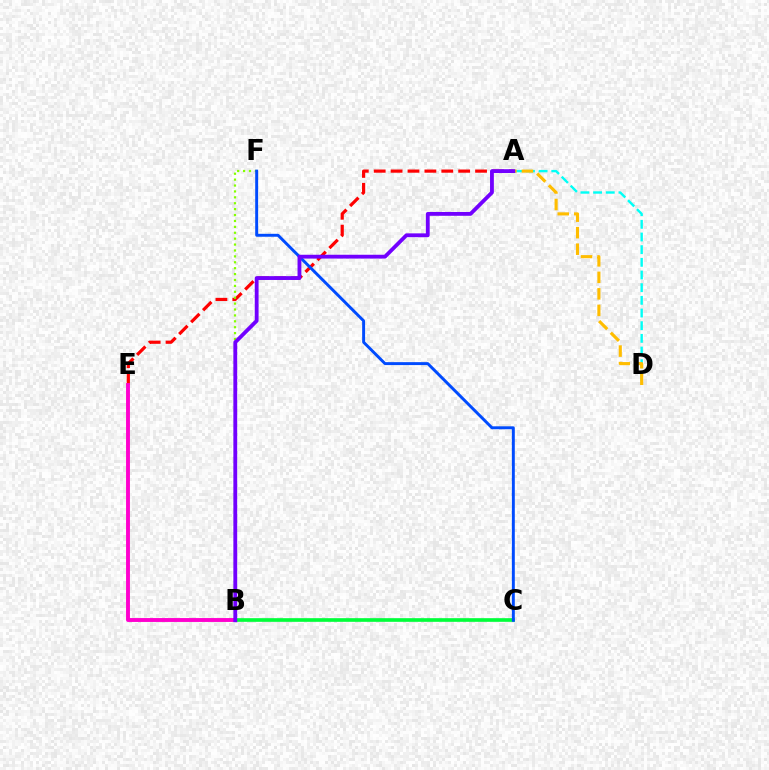{('A', 'E'): [{'color': '#ff0000', 'line_style': 'dashed', 'thickness': 2.29}], ('B', 'F'): [{'color': '#84ff00', 'line_style': 'dotted', 'thickness': 1.6}], ('B', 'C'): [{'color': '#00ff39', 'line_style': 'solid', 'thickness': 2.63}], ('A', 'D'): [{'color': '#00fff6', 'line_style': 'dashed', 'thickness': 1.72}, {'color': '#ffbd00', 'line_style': 'dashed', 'thickness': 2.24}], ('B', 'E'): [{'color': '#ff00cf', 'line_style': 'solid', 'thickness': 2.8}], ('C', 'F'): [{'color': '#004bff', 'line_style': 'solid', 'thickness': 2.11}], ('A', 'B'): [{'color': '#7200ff', 'line_style': 'solid', 'thickness': 2.75}]}